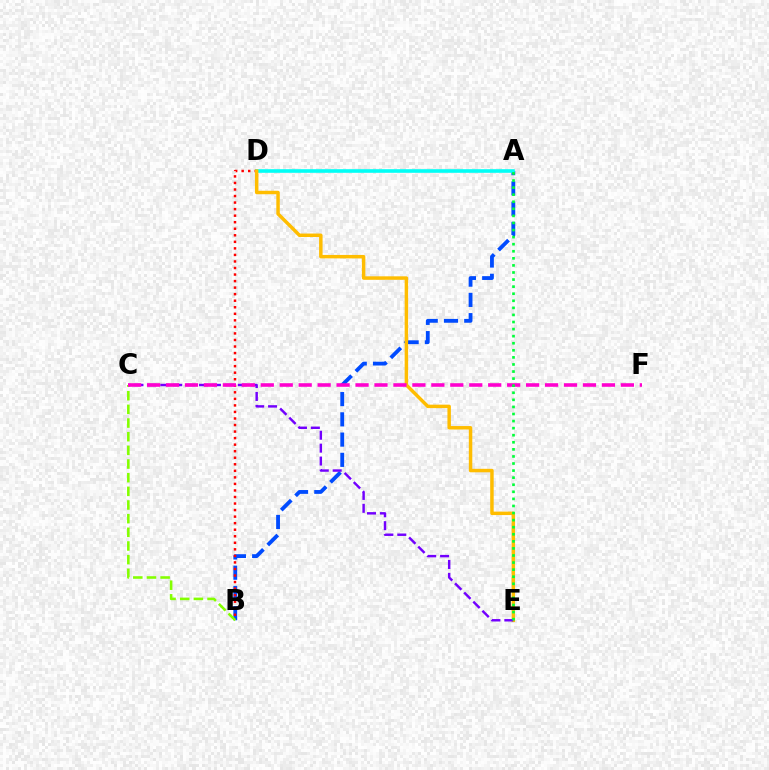{('A', 'B'): [{'color': '#004bff', 'line_style': 'dashed', 'thickness': 2.75}], ('B', 'D'): [{'color': '#ff0000', 'line_style': 'dotted', 'thickness': 1.78}], ('B', 'C'): [{'color': '#84ff00', 'line_style': 'dashed', 'thickness': 1.86}], ('A', 'D'): [{'color': '#00fff6', 'line_style': 'solid', 'thickness': 2.59}], ('D', 'E'): [{'color': '#ffbd00', 'line_style': 'solid', 'thickness': 2.5}], ('C', 'E'): [{'color': '#7200ff', 'line_style': 'dashed', 'thickness': 1.75}], ('C', 'F'): [{'color': '#ff00cf', 'line_style': 'dashed', 'thickness': 2.57}], ('A', 'E'): [{'color': '#00ff39', 'line_style': 'dotted', 'thickness': 1.92}]}